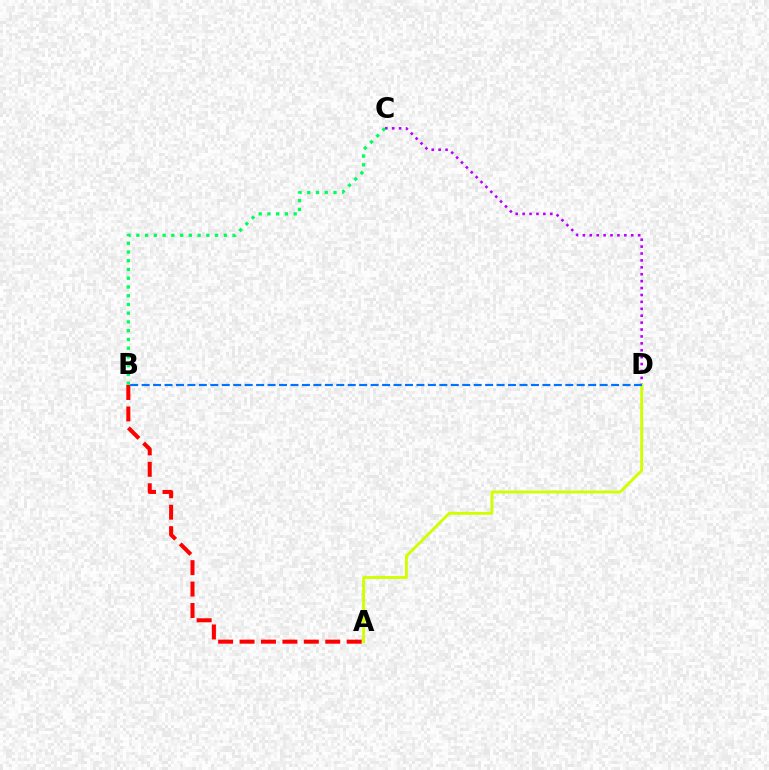{('C', 'D'): [{'color': '#b900ff', 'line_style': 'dotted', 'thickness': 1.88}], ('A', 'D'): [{'color': '#d1ff00', 'line_style': 'solid', 'thickness': 2.08}], ('A', 'B'): [{'color': '#ff0000', 'line_style': 'dashed', 'thickness': 2.91}], ('B', 'C'): [{'color': '#00ff5c', 'line_style': 'dotted', 'thickness': 2.38}], ('B', 'D'): [{'color': '#0074ff', 'line_style': 'dashed', 'thickness': 1.56}]}